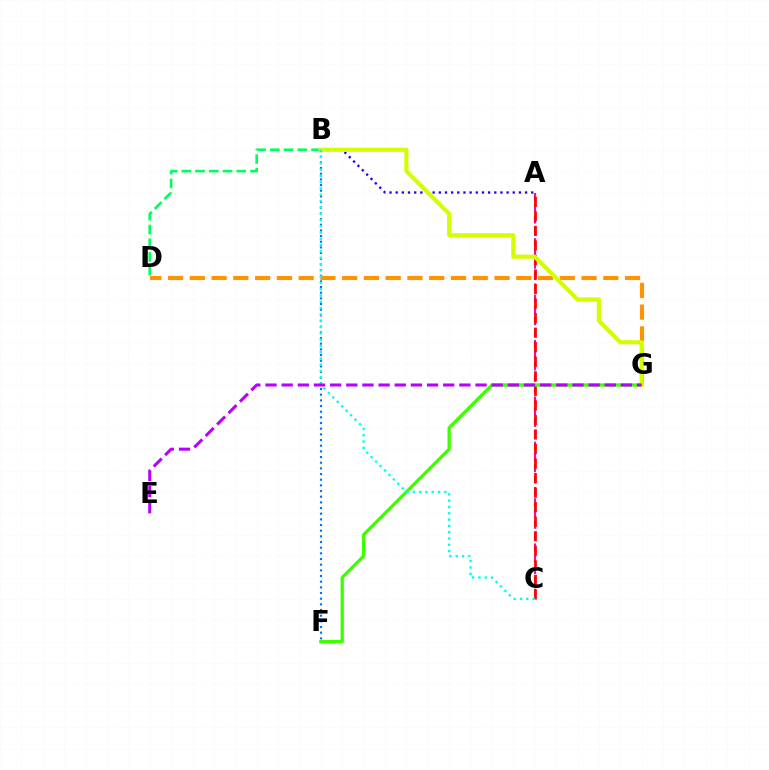{('A', 'C'): [{'color': '#ff00ac', 'line_style': 'dashed', 'thickness': 1.54}, {'color': '#ff0000', 'line_style': 'dashed', 'thickness': 1.98}], ('B', 'F'): [{'color': '#0074ff', 'line_style': 'dotted', 'thickness': 1.54}], ('D', 'G'): [{'color': '#ff9400', 'line_style': 'dashed', 'thickness': 2.96}], ('F', 'G'): [{'color': '#3dff00', 'line_style': 'solid', 'thickness': 2.38}], ('A', 'B'): [{'color': '#2500ff', 'line_style': 'dotted', 'thickness': 1.67}], ('B', 'D'): [{'color': '#00ff5c', 'line_style': 'dashed', 'thickness': 1.87}], ('B', 'G'): [{'color': '#d1ff00', 'line_style': 'solid', 'thickness': 2.98}], ('B', 'C'): [{'color': '#00fff6', 'line_style': 'dotted', 'thickness': 1.71}], ('E', 'G'): [{'color': '#b900ff', 'line_style': 'dashed', 'thickness': 2.19}]}